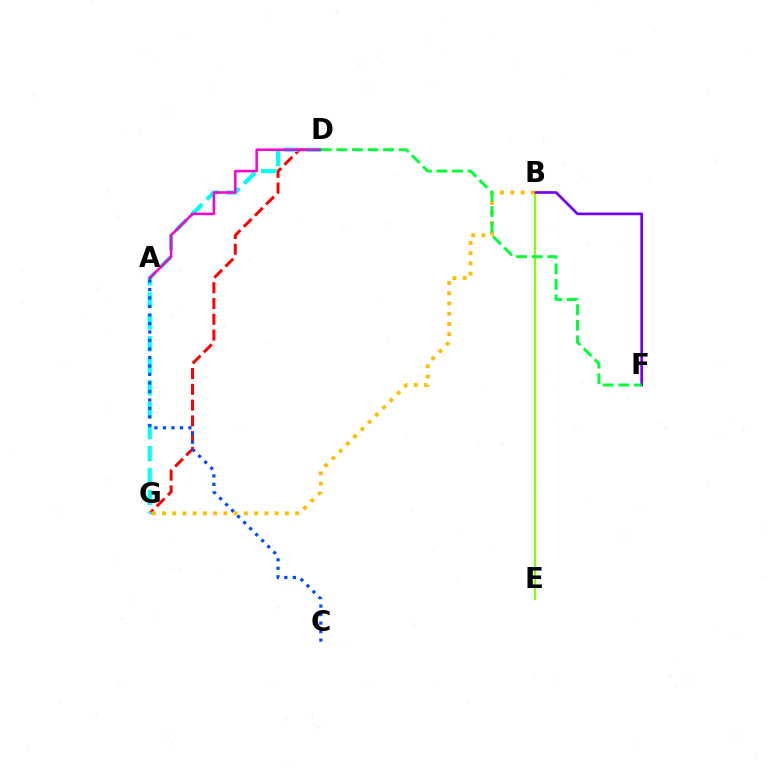{('D', 'G'): [{'color': '#ff0000', 'line_style': 'dashed', 'thickness': 2.14}, {'color': '#00fff6', 'line_style': 'dashed', 'thickness': 2.98}], ('B', 'E'): [{'color': '#84ff00', 'line_style': 'solid', 'thickness': 1.6}], ('B', 'F'): [{'color': '#7200ff', 'line_style': 'solid', 'thickness': 1.93}], ('B', 'G'): [{'color': '#ffbd00', 'line_style': 'dotted', 'thickness': 2.78}], ('A', 'D'): [{'color': '#ff00cf', 'line_style': 'solid', 'thickness': 1.82}], ('D', 'F'): [{'color': '#00ff39', 'line_style': 'dashed', 'thickness': 2.12}], ('A', 'C'): [{'color': '#004bff', 'line_style': 'dotted', 'thickness': 2.31}]}